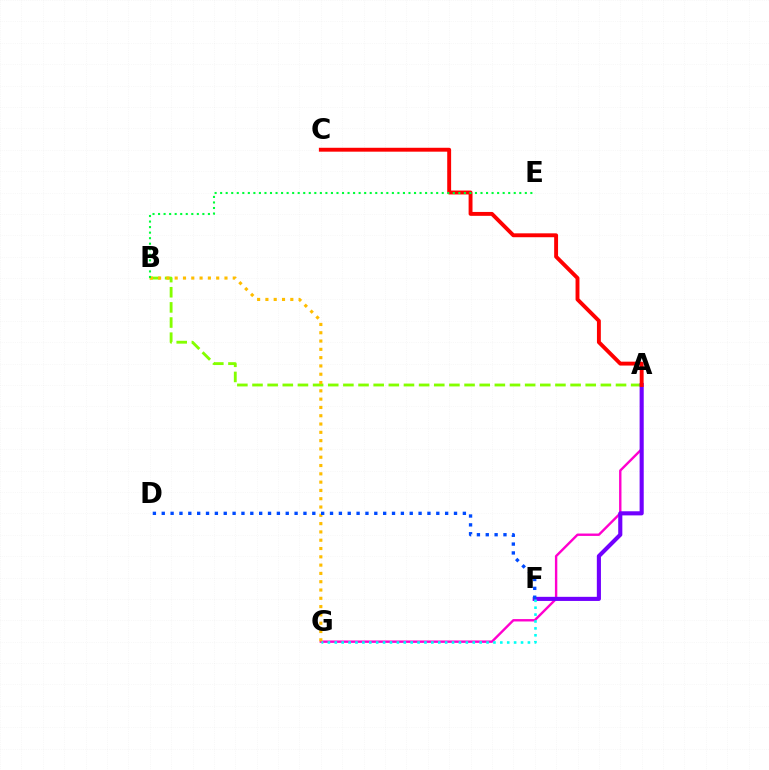{('A', 'B'): [{'color': '#84ff00', 'line_style': 'dashed', 'thickness': 2.06}], ('A', 'G'): [{'color': '#ff00cf', 'line_style': 'solid', 'thickness': 1.72}], ('B', 'G'): [{'color': '#ffbd00', 'line_style': 'dotted', 'thickness': 2.25}], ('A', 'F'): [{'color': '#7200ff', 'line_style': 'solid', 'thickness': 2.96}], ('F', 'G'): [{'color': '#00fff6', 'line_style': 'dotted', 'thickness': 1.87}], ('A', 'C'): [{'color': '#ff0000', 'line_style': 'solid', 'thickness': 2.81}], ('D', 'F'): [{'color': '#004bff', 'line_style': 'dotted', 'thickness': 2.41}], ('B', 'E'): [{'color': '#00ff39', 'line_style': 'dotted', 'thickness': 1.51}]}